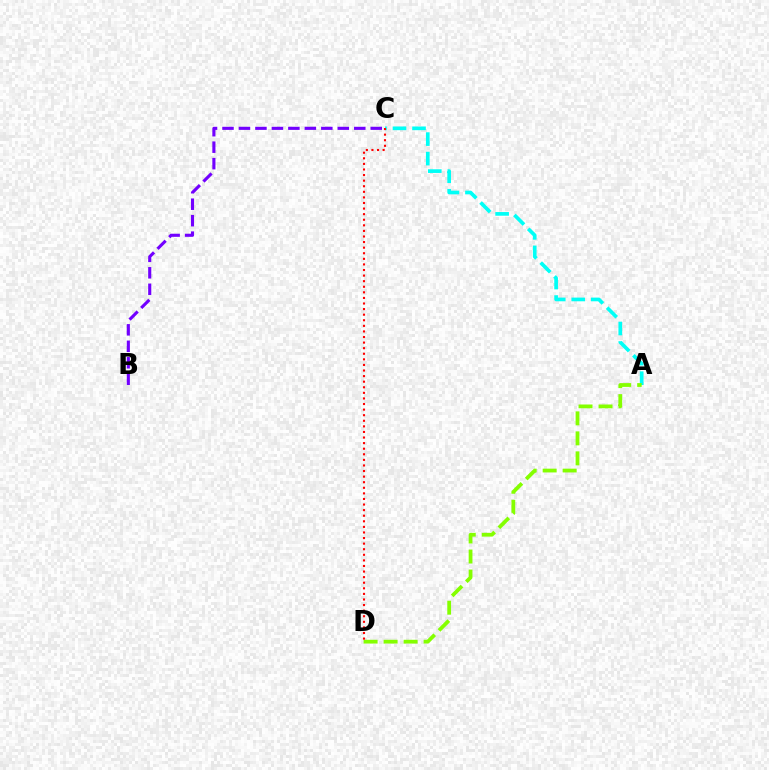{('A', 'C'): [{'color': '#00fff6', 'line_style': 'dashed', 'thickness': 2.65}], ('A', 'D'): [{'color': '#84ff00', 'line_style': 'dashed', 'thickness': 2.72}], ('C', 'D'): [{'color': '#ff0000', 'line_style': 'dotted', 'thickness': 1.52}], ('B', 'C'): [{'color': '#7200ff', 'line_style': 'dashed', 'thickness': 2.24}]}